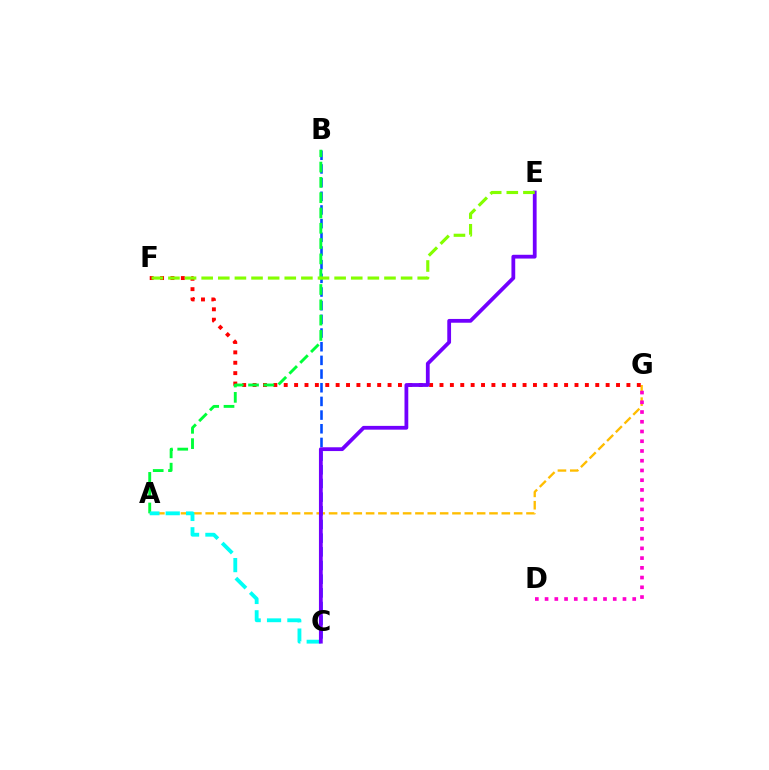{('A', 'G'): [{'color': '#ffbd00', 'line_style': 'dashed', 'thickness': 1.68}], ('B', 'C'): [{'color': '#004bff', 'line_style': 'dashed', 'thickness': 1.86}], ('F', 'G'): [{'color': '#ff0000', 'line_style': 'dotted', 'thickness': 2.82}], ('A', 'B'): [{'color': '#00ff39', 'line_style': 'dashed', 'thickness': 2.08}], ('A', 'C'): [{'color': '#00fff6', 'line_style': 'dashed', 'thickness': 2.77}], ('D', 'G'): [{'color': '#ff00cf', 'line_style': 'dotted', 'thickness': 2.65}], ('C', 'E'): [{'color': '#7200ff', 'line_style': 'solid', 'thickness': 2.72}], ('E', 'F'): [{'color': '#84ff00', 'line_style': 'dashed', 'thickness': 2.26}]}